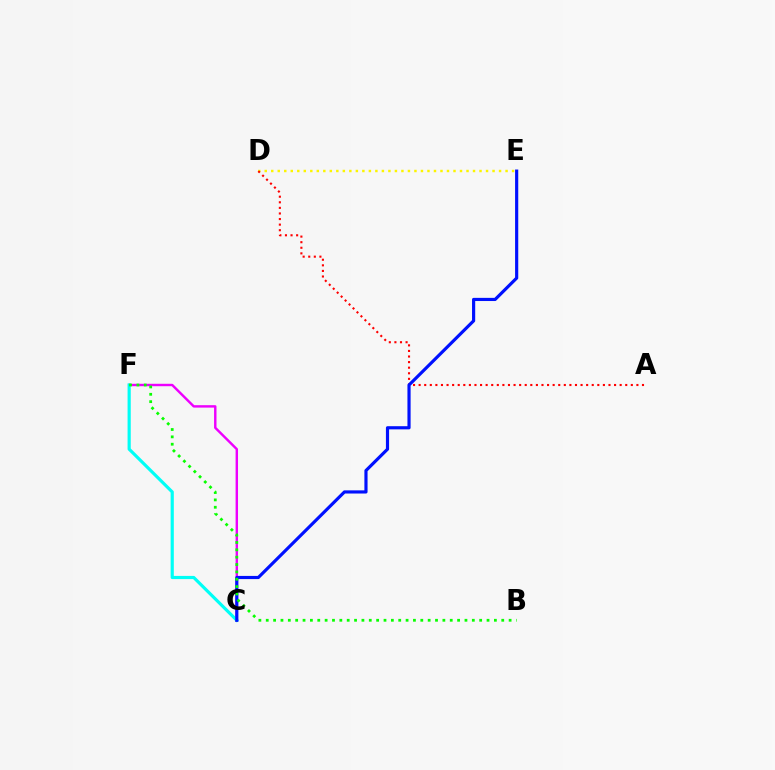{('C', 'F'): [{'color': '#ee00ff', 'line_style': 'solid', 'thickness': 1.75}, {'color': '#00fff6', 'line_style': 'solid', 'thickness': 2.28}], ('D', 'E'): [{'color': '#fcf500', 'line_style': 'dotted', 'thickness': 1.77}], ('A', 'D'): [{'color': '#ff0000', 'line_style': 'dotted', 'thickness': 1.52}], ('C', 'E'): [{'color': '#0010ff', 'line_style': 'solid', 'thickness': 2.28}], ('B', 'F'): [{'color': '#08ff00', 'line_style': 'dotted', 'thickness': 2.0}]}